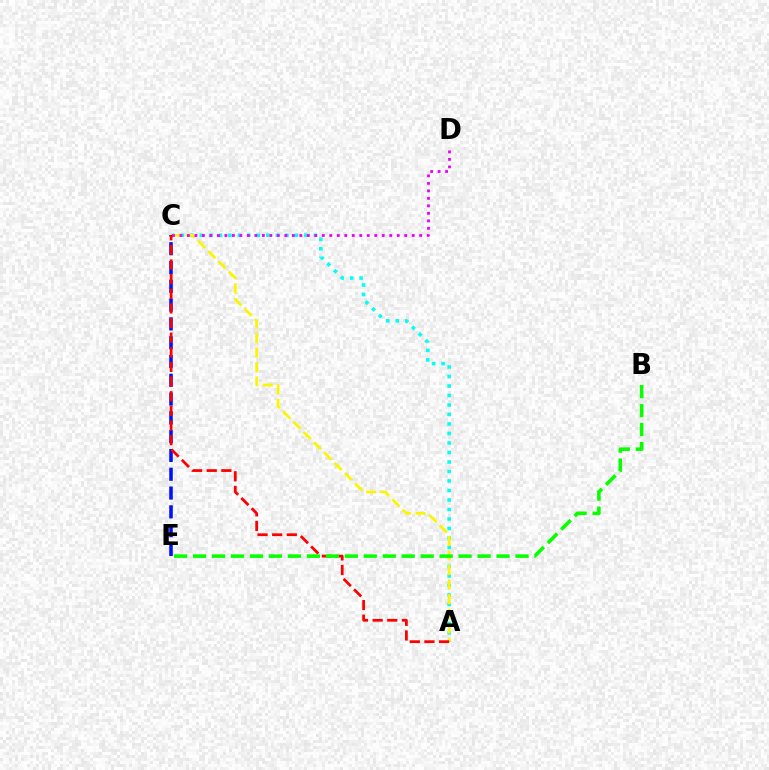{('A', 'C'): [{'color': '#00fff6', 'line_style': 'dotted', 'thickness': 2.58}, {'color': '#fcf500', 'line_style': 'dashed', 'thickness': 1.98}, {'color': '#ff0000', 'line_style': 'dashed', 'thickness': 1.99}], ('C', 'E'): [{'color': '#0010ff', 'line_style': 'dashed', 'thickness': 2.55}], ('C', 'D'): [{'color': '#ee00ff', 'line_style': 'dotted', 'thickness': 2.04}], ('B', 'E'): [{'color': '#08ff00', 'line_style': 'dashed', 'thickness': 2.58}]}